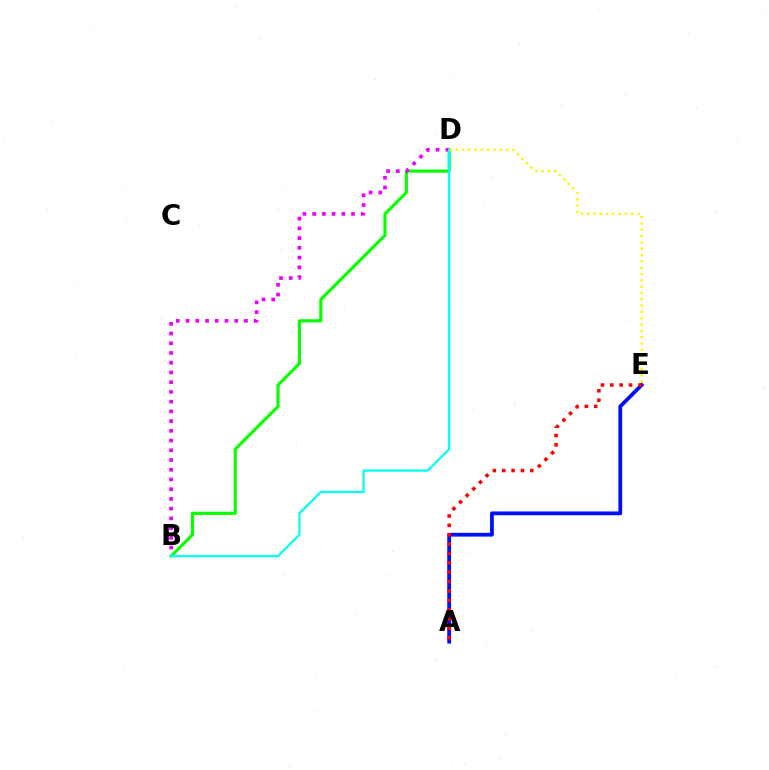{('A', 'E'): [{'color': '#0010ff', 'line_style': 'solid', 'thickness': 2.73}, {'color': '#ff0000', 'line_style': 'dotted', 'thickness': 2.54}], ('B', 'D'): [{'color': '#08ff00', 'line_style': 'solid', 'thickness': 2.25}, {'color': '#ee00ff', 'line_style': 'dotted', 'thickness': 2.64}, {'color': '#00fff6', 'line_style': 'solid', 'thickness': 1.61}], ('D', 'E'): [{'color': '#fcf500', 'line_style': 'dotted', 'thickness': 1.72}]}